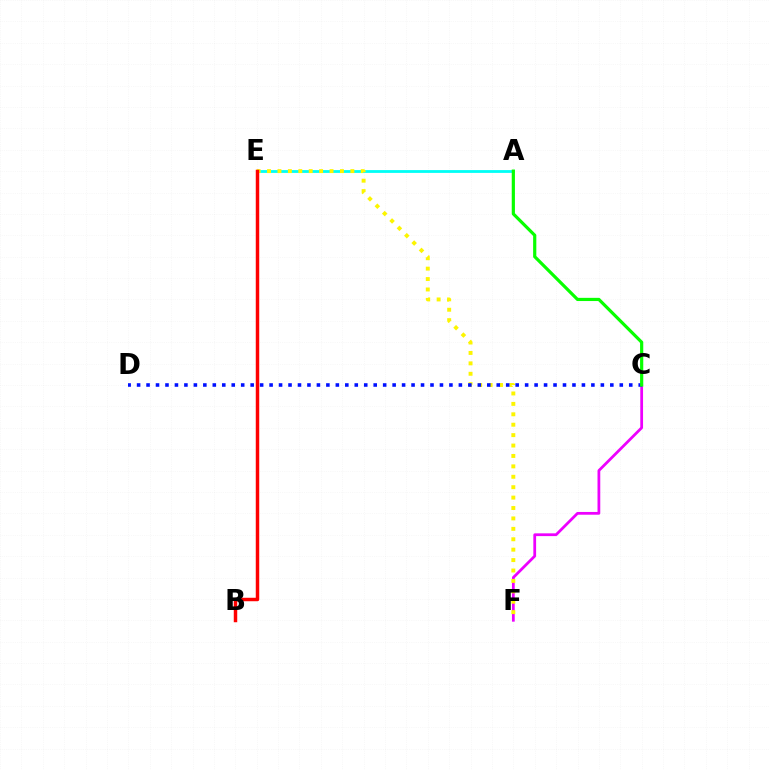{('A', 'E'): [{'color': '#00fff6', 'line_style': 'solid', 'thickness': 2.02}], ('C', 'F'): [{'color': '#ee00ff', 'line_style': 'solid', 'thickness': 1.99}], ('E', 'F'): [{'color': '#fcf500', 'line_style': 'dotted', 'thickness': 2.83}], ('C', 'D'): [{'color': '#0010ff', 'line_style': 'dotted', 'thickness': 2.57}], ('B', 'E'): [{'color': '#ff0000', 'line_style': 'solid', 'thickness': 2.5}], ('A', 'C'): [{'color': '#08ff00', 'line_style': 'solid', 'thickness': 2.3}]}